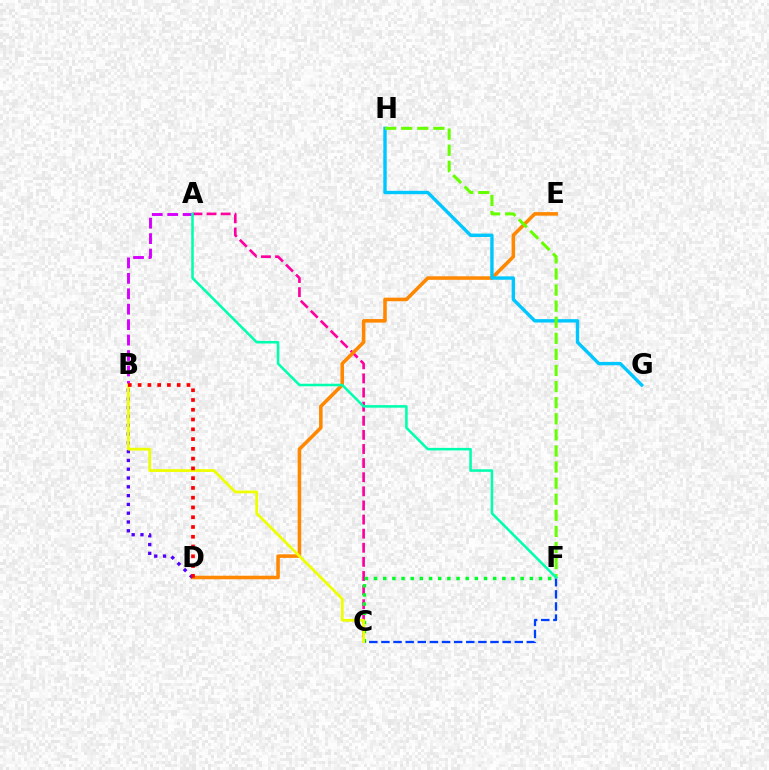{('A', 'C'): [{'color': '#ff00a0', 'line_style': 'dashed', 'thickness': 1.92}], ('A', 'B'): [{'color': '#d600ff', 'line_style': 'dashed', 'thickness': 2.1}], ('C', 'F'): [{'color': '#00ff27', 'line_style': 'dotted', 'thickness': 2.49}, {'color': '#003fff', 'line_style': 'dashed', 'thickness': 1.65}], ('D', 'E'): [{'color': '#ff8800', 'line_style': 'solid', 'thickness': 2.56}], ('G', 'H'): [{'color': '#00c7ff', 'line_style': 'solid', 'thickness': 2.44}], ('F', 'H'): [{'color': '#66ff00', 'line_style': 'dashed', 'thickness': 2.19}], ('B', 'D'): [{'color': '#4f00ff', 'line_style': 'dotted', 'thickness': 2.39}, {'color': '#ff0000', 'line_style': 'dotted', 'thickness': 2.65}], ('A', 'F'): [{'color': '#00ffaf', 'line_style': 'solid', 'thickness': 1.84}], ('B', 'C'): [{'color': '#eeff00', 'line_style': 'solid', 'thickness': 2.0}]}